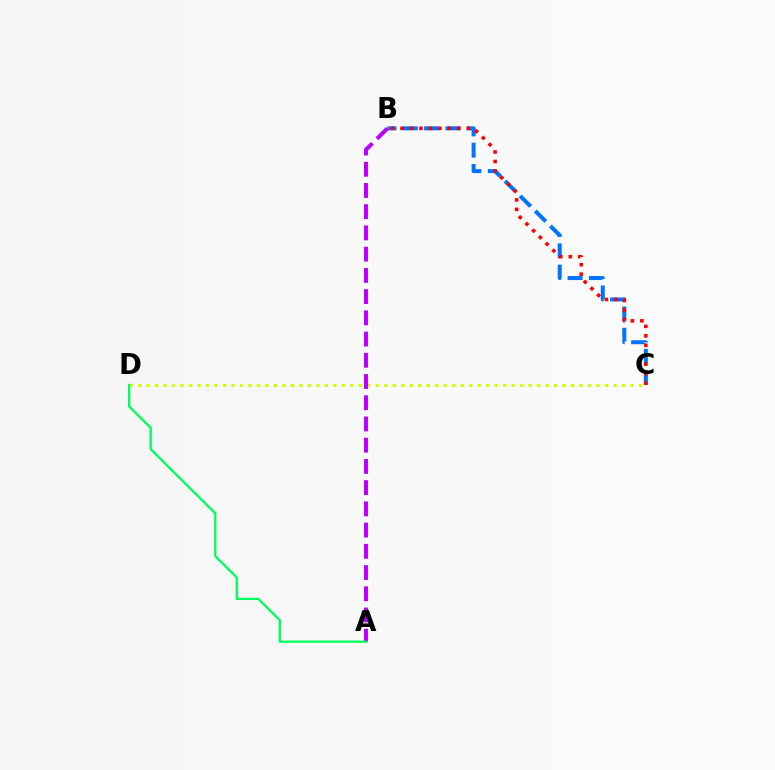{('C', 'D'): [{'color': '#d1ff00', 'line_style': 'dotted', 'thickness': 2.31}], ('B', 'C'): [{'color': '#0074ff', 'line_style': 'dashed', 'thickness': 2.89}, {'color': '#ff0000', 'line_style': 'dotted', 'thickness': 2.57}], ('A', 'B'): [{'color': '#b900ff', 'line_style': 'dashed', 'thickness': 2.88}], ('A', 'D'): [{'color': '#00ff5c', 'line_style': 'solid', 'thickness': 1.67}]}